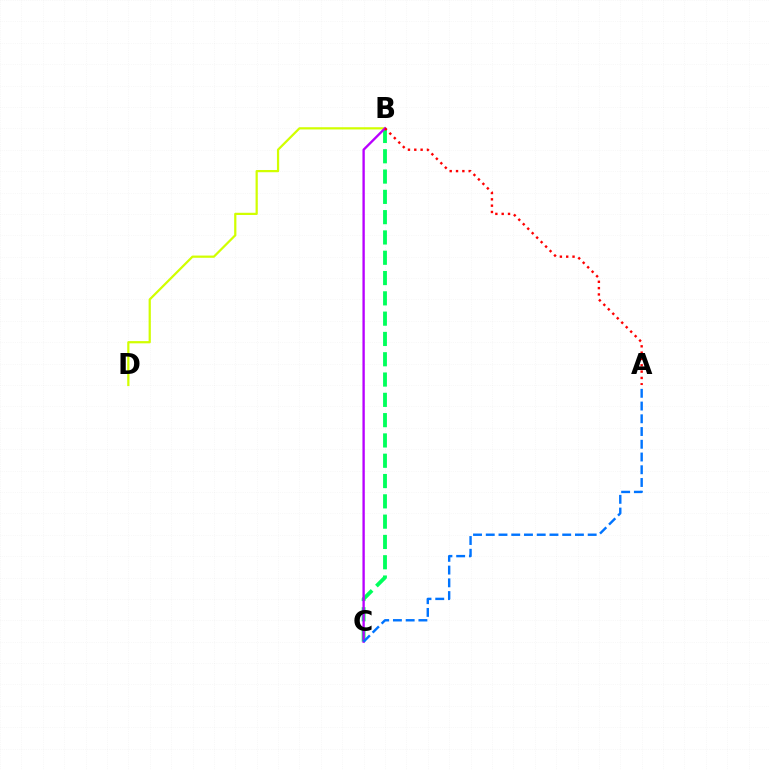{('B', 'D'): [{'color': '#d1ff00', 'line_style': 'solid', 'thickness': 1.61}], ('B', 'C'): [{'color': '#00ff5c', 'line_style': 'dashed', 'thickness': 2.76}, {'color': '#b900ff', 'line_style': 'solid', 'thickness': 1.69}], ('A', 'C'): [{'color': '#0074ff', 'line_style': 'dashed', 'thickness': 1.73}], ('A', 'B'): [{'color': '#ff0000', 'line_style': 'dotted', 'thickness': 1.72}]}